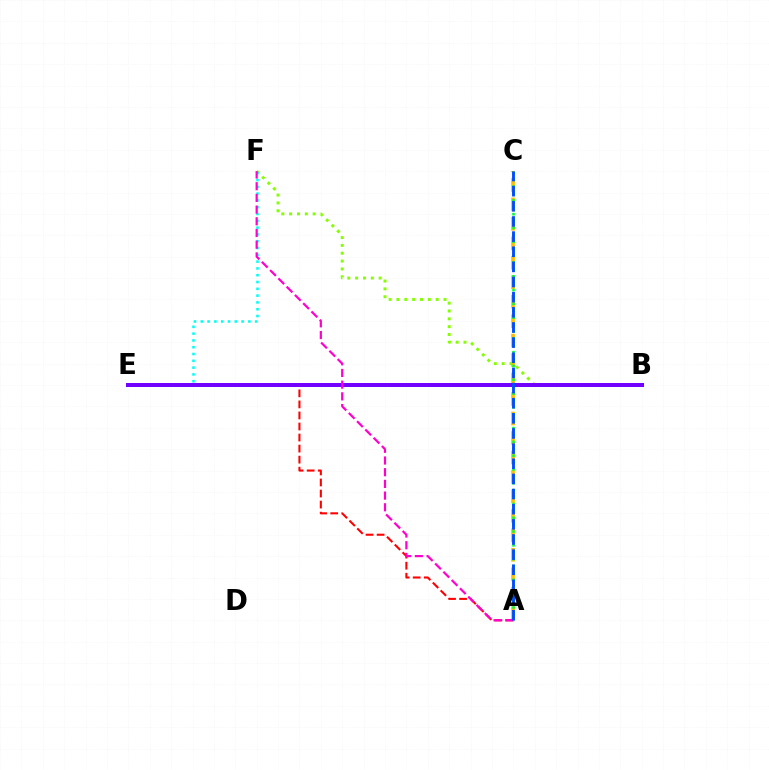{('B', 'F'): [{'color': '#84ff00', 'line_style': 'dotted', 'thickness': 2.13}], ('A', 'C'): [{'color': '#ffbd00', 'line_style': 'dashed', 'thickness': 2.64}, {'color': '#00ff39', 'line_style': 'dotted', 'thickness': 1.87}, {'color': '#004bff', 'line_style': 'dashed', 'thickness': 2.06}], ('A', 'E'): [{'color': '#ff0000', 'line_style': 'dashed', 'thickness': 1.5}], ('E', 'F'): [{'color': '#00fff6', 'line_style': 'dotted', 'thickness': 1.85}], ('B', 'E'): [{'color': '#7200ff', 'line_style': 'solid', 'thickness': 2.88}], ('A', 'F'): [{'color': '#ff00cf', 'line_style': 'dashed', 'thickness': 1.59}]}